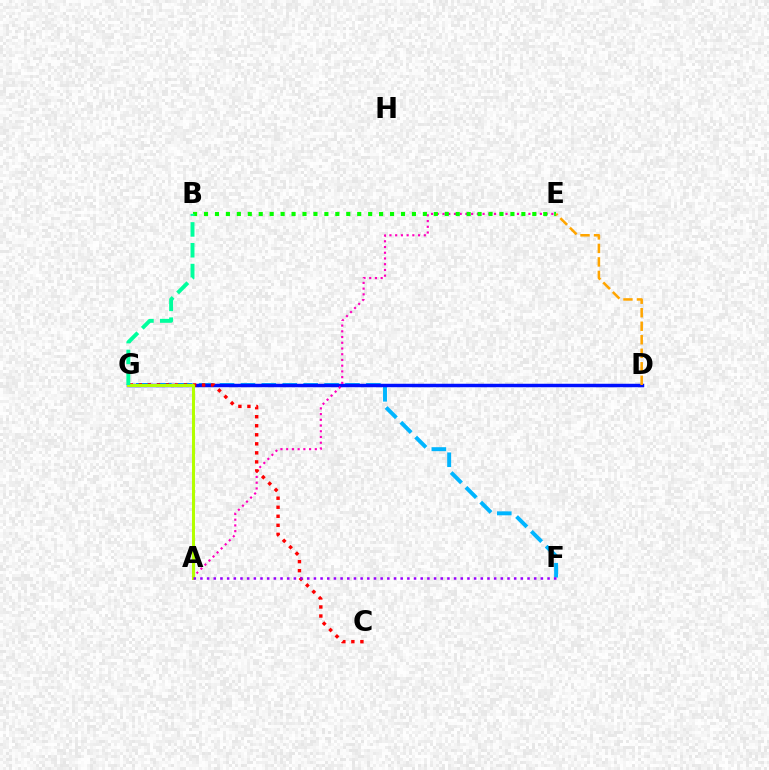{('F', 'G'): [{'color': '#00b5ff', 'line_style': 'dashed', 'thickness': 2.84}], ('D', 'G'): [{'color': '#0010ff', 'line_style': 'solid', 'thickness': 2.5}], ('A', 'E'): [{'color': '#ff00bd', 'line_style': 'dotted', 'thickness': 1.56}], ('B', 'E'): [{'color': '#08ff00', 'line_style': 'dotted', 'thickness': 2.97}], ('D', 'E'): [{'color': '#ffa500', 'line_style': 'dashed', 'thickness': 1.84}], ('C', 'G'): [{'color': '#ff0000', 'line_style': 'dotted', 'thickness': 2.45}], ('A', 'G'): [{'color': '#b3ff00', 'line_style': 'solid', 'thickness': 2.19}], ('A', 'F'): [{'color': '#9b00ff', 'line_style': 'dotted', 'thickness': 1.81}], ('B', 'G'): [{'color': '#00ff9d', 'line_style': 'dashed', 'thickness': 2.83}]}